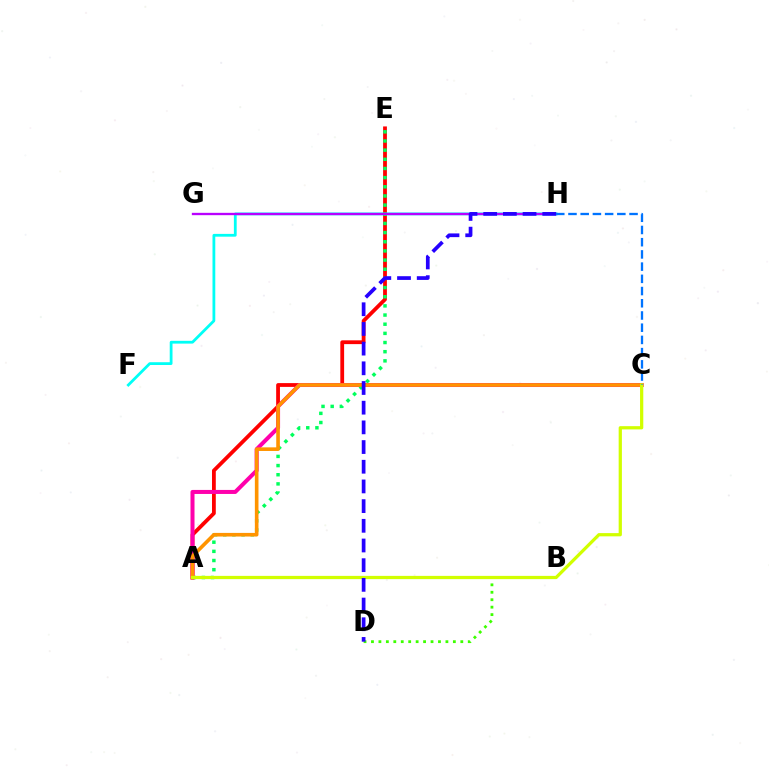{('A', 'E'): [{'color': '#ff0000', 'line_style': 'solid', 'thickness': 2.73}, {'color': '#00ff5c', 'line_style': 'dotted', 'thickness': 2.49}], ('F', 'H'): [{'color': '#00fff6', 'line_style': 'solid', 'thickness': 2.0}], ('A', 'C'): [{'color': '#ff00ac', 'line_style': 'solid', 'thickness': 2.9}, {'color': '#ff9400', 'line_style': 'solid', 'thickness': 2.61}, {'color': '#d1ff00', 'line_style': 'solid', 'thickness': 2.33}], ('G', 'H'): [{'color': '#b900ff', 'line_style': 'solid', 'thickness': 1.68}], ('B', 'D'): [{'color': '#3dff00', 'line_style': 'dotted', 'thickness': 2.02}], ('D', 'H'): [{'color': '#2500ff', 'line_style': 'dashed', 'thickness': 2.67}], ('C', 'H'): [{'color': '#0074ff', 'line_style': 'dashed', 'thickness': 1.66}]}